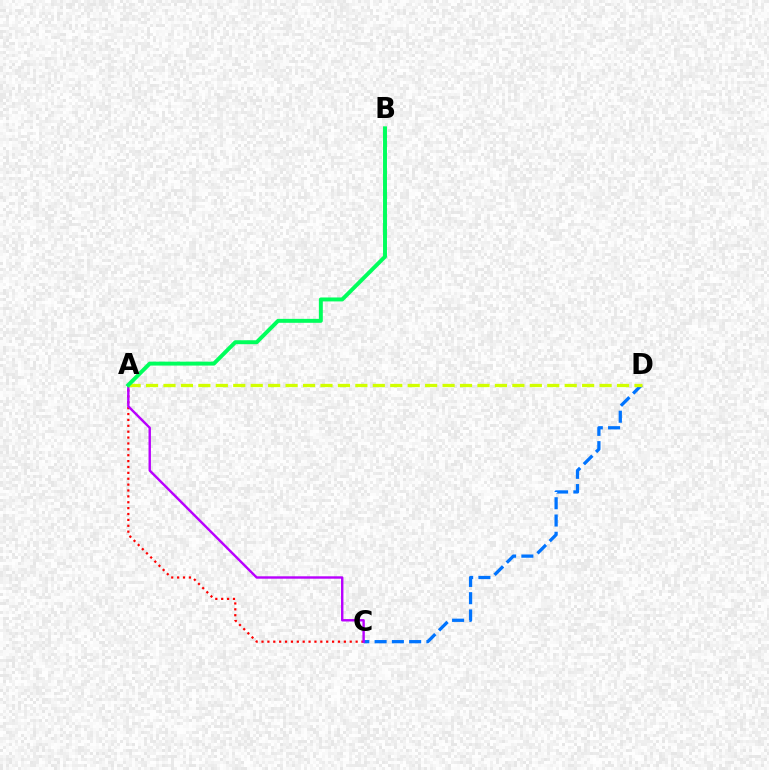{('A', 'C'): [{'color': '#ff0000', 'line_style': 'dotted', 'thickness': 1.6}, {'color': '#b900ff', 'line_style': 'solid', 'thickness': 1.73}], ('C', 'D'): [{'color': '#0074ff', 'line_style': 'dashed', 'thickness': 2.35}], ('A', 'D'): [{'color': '#d1ff00', 'line_style': 'dashed', 'thickness': 2.37}], ('A', 'B'): [{'color': '#00ff5c', 'line_style': 'solid', 'thickness': 2.84}]}